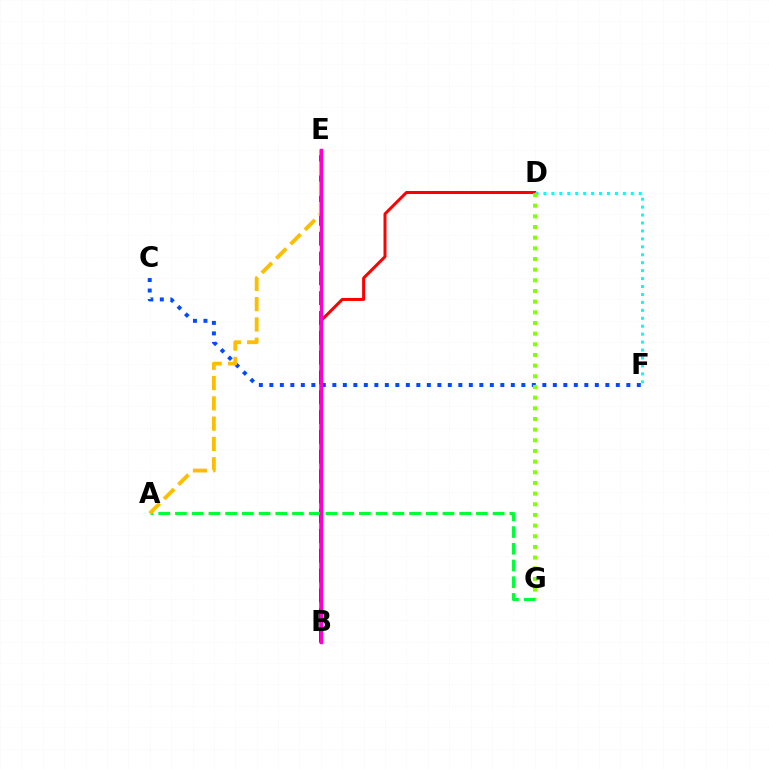{('B', 'D'): [{'color': '#ff0000', 'line_style': 'solid', 'thickness': 2.16}], ('D', 'F'): [{'color': '#00fff6', 'line_style': 'dotted', 'thickness': 2.16}], ('B', 'E'): [{'color': '#7200ff', 'line_style': 'dashed', 'thickness': 2.69}, {'color': '#ff00cf', 'line_style': 'solid', 'thickness': 2.46}], ('C', 'F'): [{'color': '#004bff', 'line_style': 'dotted', 'thickness': 2.85}], ('D', 'G'): [{'color': '#84ff00', 'line_style': 'dotted', 'thickness': 2.9}], ('A', 'G'): [{'color': '#00ff39', 'line_style': 'dashed', 'thickness': 2.27}], ('A', 'E'): [{'color': '#ffbd00', 'line_style': 'dashed', 'thickness': 2.76}]}